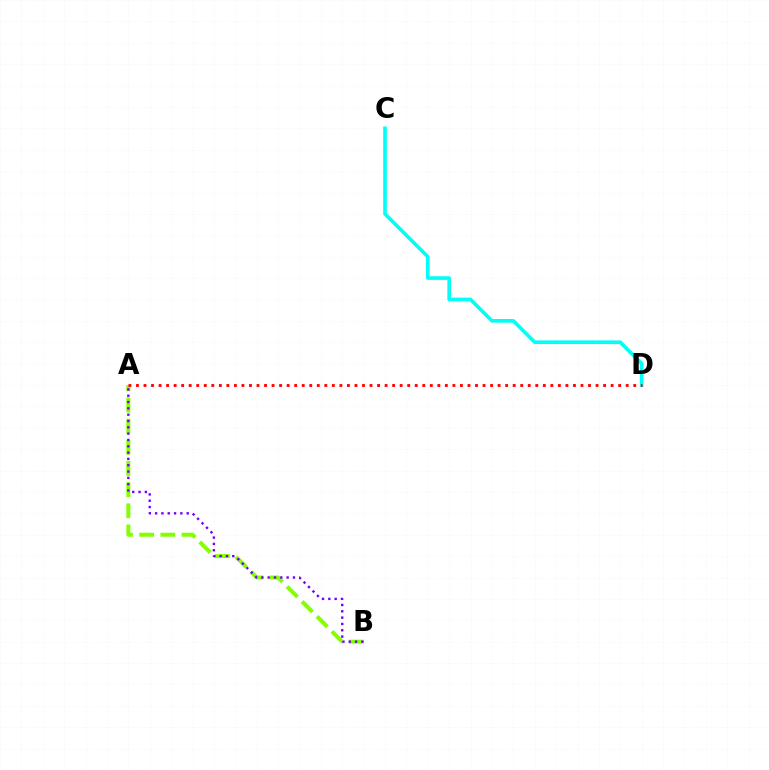{('A', 'B'): [{'color': '#84ff00', 'line_style': 'dashed', 'thickness': 2.87}, {'color': '#7200ff', 'line_style': 'dotted', 'thickness': 1.72}], ('C', 'D'): [{'color': '#00fff6', 'line_style': 'solid', 'thickness': 2.63}], ('A', 'D'): [{'color': '#ff0000', 'line_style': 'dotted', 'thickness': 2.05}]}